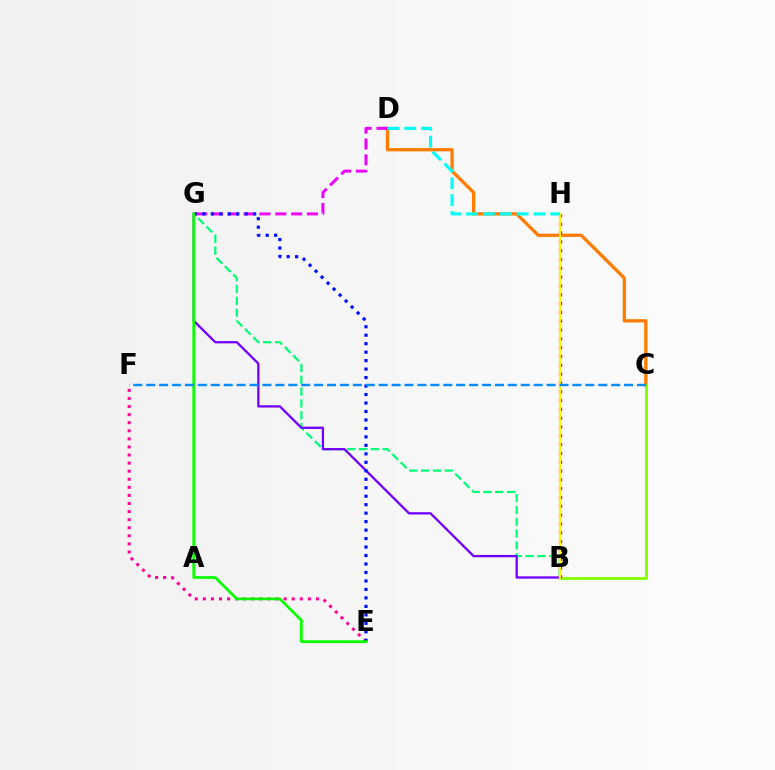{('E', 'F'): [{'color': '#ff0094', 'line_style': 'dotted', 'thickness': 2.2}], ('C', 'D'): [{'color': '#ff7c00', 'line_style': 'solid', 'thickness': 2.37}], ('B', 'G'): [{'color': '#00ff74', 'line_style': 'dashed', 'thickness': 1.61}, {'color': '#7200ff', 'line_style': 'solid', 'thickness': 1.65}], ('D', 'G'): [{'color': '#ee00ff', 'line_style': 'dashed', 'thickness': 2.15}], ('B', 'C'): [{'color': '#84ff00', 'line_style': 'solid', 'thickness': 2.03}], ('E', 'G'): [{'color': '#0010ff', 'line_style': 'dotted', 'thickness': 2.3}, {'color': '#08ff00', 'line_style': 'solid', 'thickness': 1.97}], ('B', 'H'): [{'color': '#ff0000', 'line_style': 'dotted', 'thickness': 2.39}, {'color': '#fcf500', 'line_style': 'solid', 'thickness': 1.6}], ('D', 'H'): [{'color': '#00fff6', 'line_style': 'dashed', 'thickness': 2.29}], ('C', 'F'): [{'color': '#008cff', 'line_style': 'dashed', 'thickness': 1.75}]}